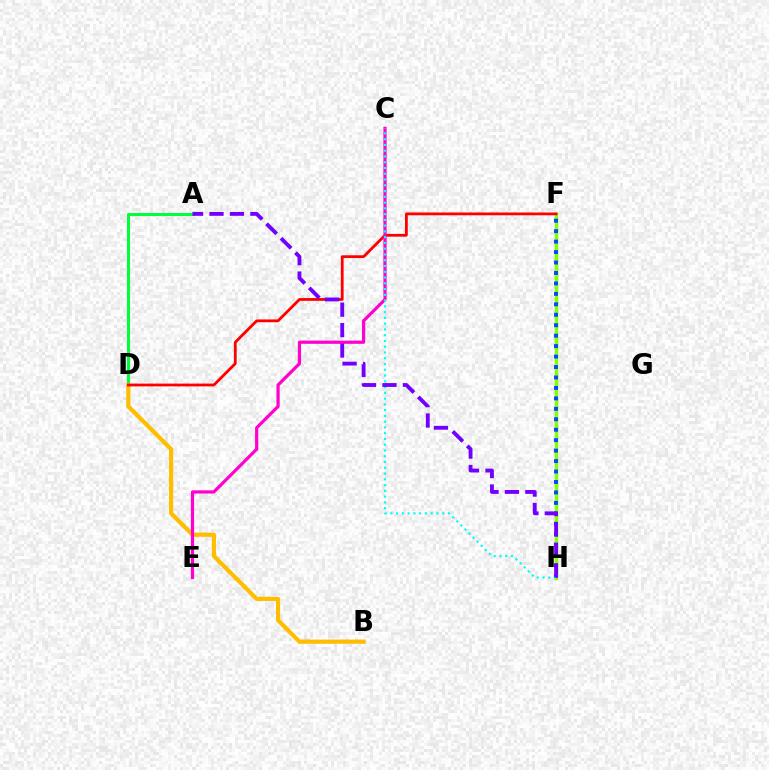{('A', 'D'): [{'color': '#00ff39', 'line_style': 'solid', 'thickness': 2.19}], ('B', 'D'): [{'color': '#ffbd00', 'line_style': 'solid', 'thickness': 3.0}], ('F', 'H'): [{'color': '#84ff00', 'line_style': 'solid', 'thickness': 2.5}, {'color': '#004bff', 'line_style': 'dotted', 'thickness': 2.84}], ('D', 'F'): [{'color': '#ff0000', 'line_style': 'solid', 'thickness': 2.01}], ('C', 'E'): [{'color': '#ff00cf', 'line_style': 'solid', 'thickness': 2.3}], ('C', 'H'): [{'color': '#00fff6', 'line_style': 'dotted', 'thickness': 1.57}], ('A', 'H'): [{'color': '#7200ff', 'line_style': 'dashed', 'thickness': 2.78}]}